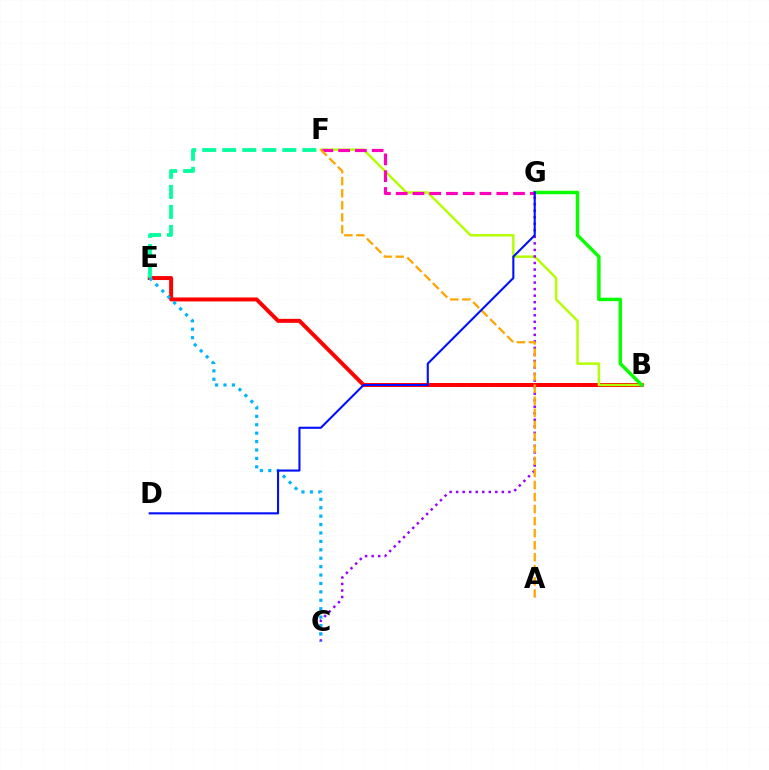{('B', 'E'): [{'color': '#ff0000', 'line_style': 'solid', 'thickness': 2.86}], ('B', 'F'): [{'color': '#b3ff00', 'line_style': 'solid', 'thickness': 1.76}], ('B', 'G'): [{'color': '#08ff00', 'line_style': 'solid', 'thickness': 2.48}], ('C', 'G'): [{'color': '#9b00ff', 'line_style': 'dotted', 'thickness': 1.78}], ('E', 'F'): [{'color': '#00ff9d', 'line_style': 'dashed', 'thickness': 2.72}], ('C', 'E'): [{'color': '#00b5ff', 'line_style': 'dotted', 'thickness': 2.29}], ('F', 'G'): [{'color': '#ff00bd', 'line_style': 'dashed', 'thickness': 2.28}], ('A', 'F'): [{'color': '#ffa500', 'line_style': 'dashed', 'thickness': 1.64}], ('D', 'G'): [{'color': '#0010ff', 'line_style': 'solid', 'thickness': 1.51}]}